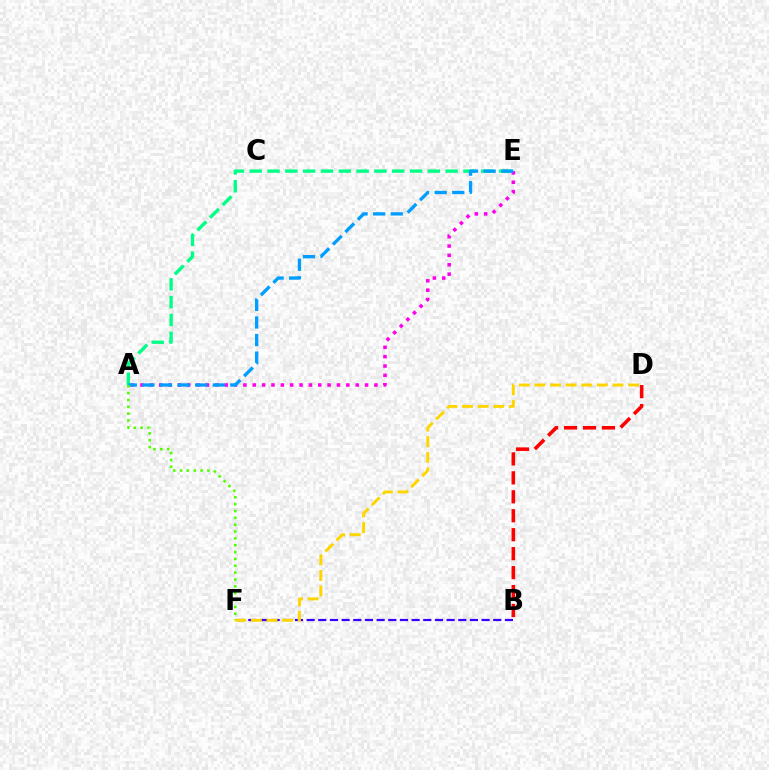{('A', 'E'): [{'color': '#ff00ed', 'line_style': 'dotted', 'thickness': 2.54}, {'color': '#00ff86', 'line_style': 'dashed', 'thickness': 2.42}, {'color': '#009eff', 'line_style': 'dashed', 'thickness': 2.39}], ('B', 'F'): [{'color': '#3700ff', 'line_style': 'dashed', 'thickness': 1.58}], ('B', 'D'): [{'color': '#ff0000', 'line_style': 'dashed', 'thickness': 2.57}], ('A', 'F'): [{'color': '#4fff00', 'line_style': 'dotted', 'thickness': 1.86}], ('D', 'F'): [{'color': '#ffd500', 'line_style': 'dashed', 'thickness': 2.12}]}